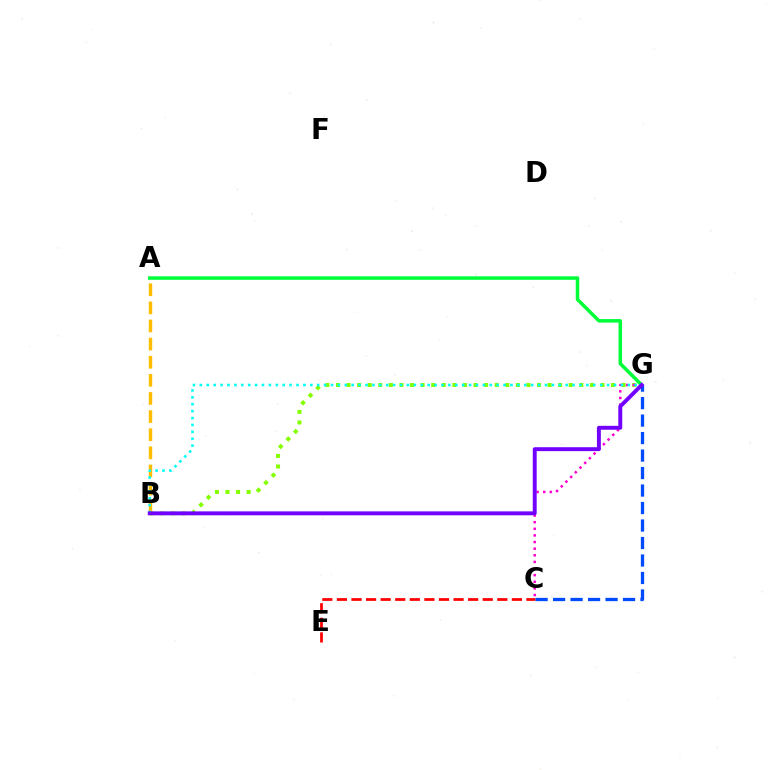{('A', 'B'): [{'color': '#ffbd00', 'line_style': 'dashed', 'thickness': 2.46}], ('B', 'G'): [{'color': '#84ff00', 'line_style': 'dotted', 'thickness': 2.87}, {'color': '#00fff6', 'line_style': 'dotted', 'thickness': 1.88}, {'color': '#7200ff', 'line_style': 'solid', 'thickness': 2.82}], ('C', 'E'): [{'color': '#ff0000', 'line_style': 'dashed', 'thickness': 1.98}], ('C', 'G'): [{'color': '#ff00cf', 'line_style': 'dotted', 'thickness': 1.8}, {'color': '#004bff', 'line_style': 'dashed', 'thickness': 2.38}], ('A', 'G'): [{'color': '#00ff39', 'line_style': 'solid', 'thickness': 2.52}]}